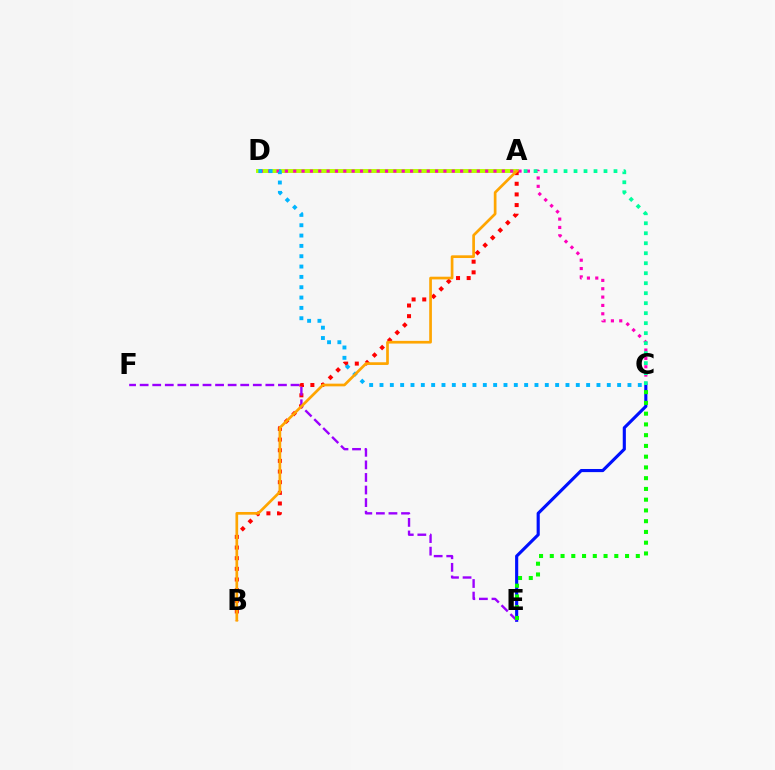{('A', 'D'): [{'color': '#b3ff00', 'line_style': 'solid', 'thickness': 2.84}], ('C', 'E'): [{'color': '#0010ff', 'line_style': 'solid', 'thickness': 2.25}, {'color': '#08ff00', 'line_style': 'dotted', 'thickness': 2.92}], ('C', 'D'): [{'color': '#ff00bd', 'line_style': 'dotted', 'thickness': 2.27}, {'color': '#00b5ff', 'line_style': 'dotted', 'thickness': 2.81}], ('A', 'C'): [{'color': '#00ff9d', 'line_style': 'dotted', 'thickness': 2.71}], ('A', 'B'): [{'color': '#ff0000', 'line_style': 'dotted', 'thickness': 2.89}, {'color': '#ffa500', 'line_style': 'solid', 'thickness': 1.94}], ('E', 'F'): [{'color': '#9b00ff', 'line_style': 'dashed', 'thickness': 1.71}]}